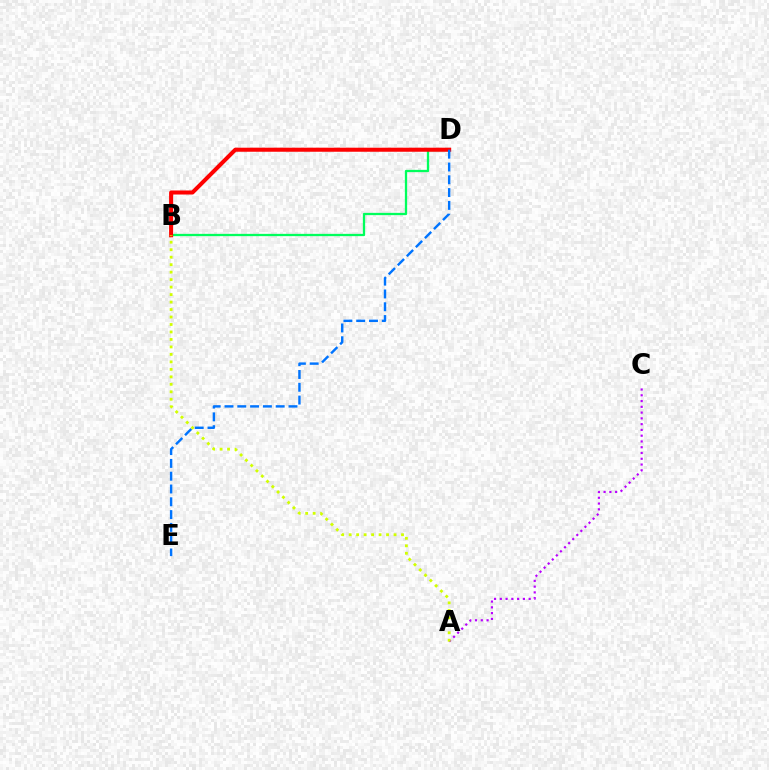{('B', 'D'): [{'color': '#00ff5c', 'line_style': 'solid', 'thickness': 1.65}, {'color': '#ff0000', 'line_style': 'solid', 'thickness': 2.91}], ('A', 'C'): [{'color': '#b900ff', 'line_style': 'dotted', 'thickness': 1.57}], ('D', 'E'): [{'color': '#0074ff', 'line_style': 'dashed', 'thickness': 1.74}], ('A', 'B'): [{'color': '#d1ff00', 'line_style': 'dotted', 'thickness': 2.03}]}